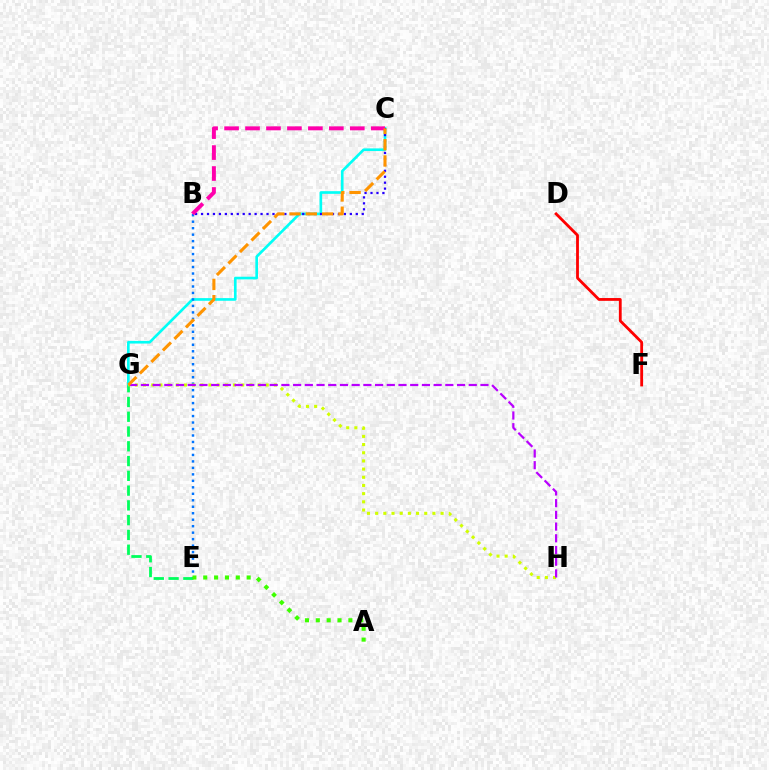{('D', 'F'): [{'color': '#ff0000', 'line_style': 'solid', 'thickness': 2.02}], ('C', 'G'): [{'color': '#00fff6', 'line_style': 'solid', 'thickness': 1.91}, {'color': '#ff9400', 'line_style': 'dashed', 'thickness': 2.21}], ('B', 'E'): [{'color': '#0074ff', 'line_style': 'dotted', 'thickness': 1.76}], ('B', 'C'): [{'color': '#2500ff', 'line_style': 'dotted', 'thickness': 1.62}, {'color': '#ff00ac', 'line_style': 'dashed', 'thickness': 2.85}], ('E', 'G'): [{'color': '#00ff5c', 'line_style': 'dashed', 'thickness': 2.01}], ('G', 'H'): [{'color': '#d1ff00', 'line_style': 'dotted', 'thickness': 2.22}, {'color': '#b900ff', 'line_style': 'dashed', 'thickness': 1.59}], ('A', 'E'): [{'color': '#3dff00', 'line_style': 'dotted', 'thickness': 2.95}]}